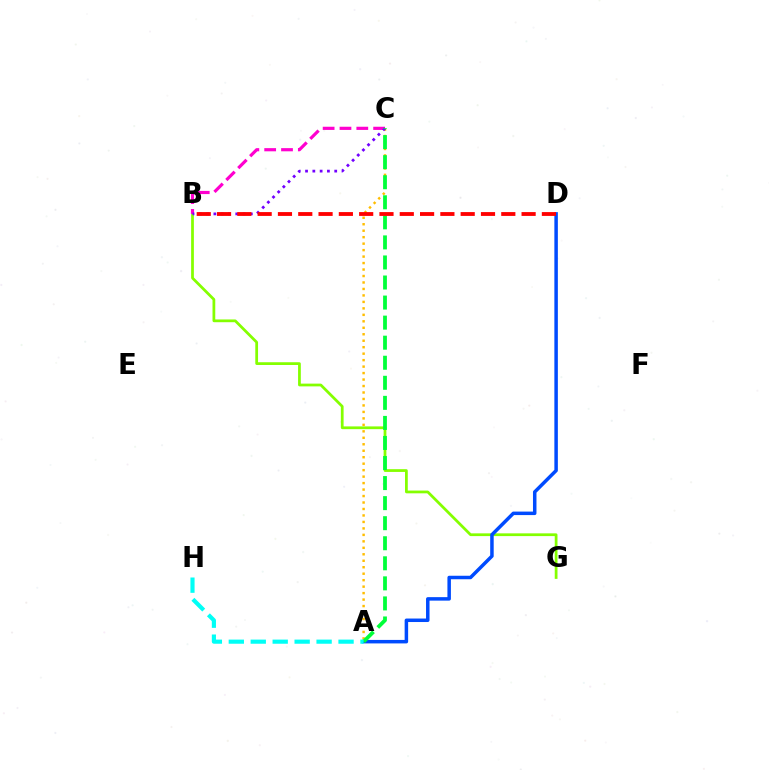{('B', 'G'): [{'color': '#84ff00', 'line_style': 'solid', 'thickness': 1.98}], ('A', 'C'): [{'color': '#ffbd00', 'line_style': 'dotted', 'thickness': 1.76}, {'color': '#00ff39', 'line_style': 'dashed', 'thickness': 2.72}], ('A', 'D'): [{'color': '#004bff', 'line_style': 'solid', 'thickness': 2.51}], ('B', 'C'): [{'color': '#ff00cf', 'line_style': 'dashed', 'thickness': 2.29}, {'color': '#7200ff', 'line_style': 'dotted', 'thickness': 1.98}], ('A', 'H'): [{'color': '#00fff6', 'line_style': 'dashed', 'thickness': 2.98}], ('B', 'D'): [{'color': '#ff0000', 'line_style': 'dashed', 'thickness': 2.76}]}